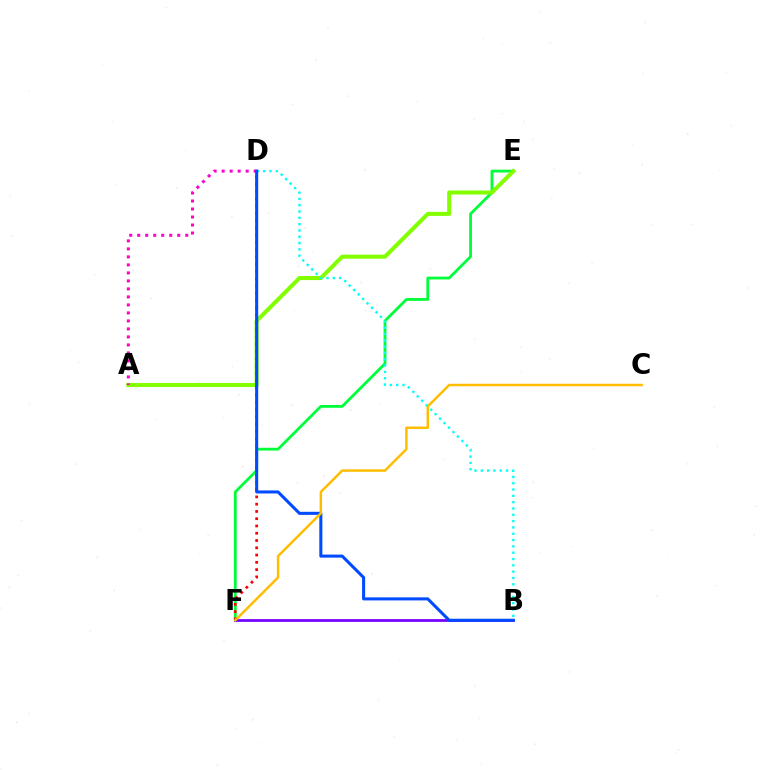{('E', 'F'): [{'color': '#00ff39', 'line_style': 'solid', 'thickness': 2.01}], ('A', 'E'): [{'color': '#84ff00', 'line_style': 'solid', 'thickness': 2.91}], ('D', 'F'): [{'color': '#ff0000', 'line_style': 'dotted', 'thickness': 1.98}], ('B', 'F'): [{'color': '#7200ff', 'line_style': 'solid', 'thickness': 1.96}], ('A', 'D'): [{'color': '#ff00cf', 'line_style': 'dotted', 'thickness': 2.17}], ('B', 'D'): [{'color': '#00fff6', 'line_style': 'dotted', 'thickness': 1.72}, {'color': '#004bff', 'line_style': 'solid', 'thickness': 2.2}], ('C', 'F'): [{'color': '#ffbd00', 'line_style': 'solid', 'thickness': 1.78}]}